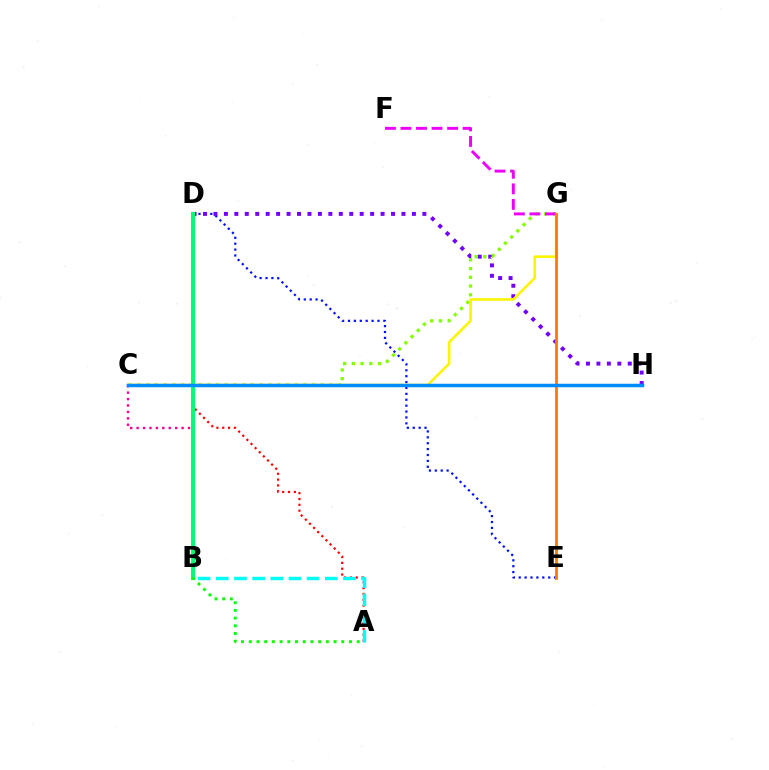{('D', 'E'): [{'color': '#0010ff', 'line_style': 'dotted', 'thickness': 1.6}], ('D', 'H'): [{'color': '#7200ff', 'line_style': 'dotted', 'thickness': 2.84}], ('C', 'G'): [{'color': '#84ff00', 'line_style': 'dotted', 'thickness': 2.37}, {'color': '#fcf500', 'line_style': 'solid', 'thickness': 1.84}], ('F', 'G'): [{'color': '#ee00ff', 'line_style': 'dashed', 'thickness': 2.11}], ('B', 'C'): [{'color': '#ff0094', 'line_style': 'dotted', 'thickness': 1.75}], ('A', 'D'): [{'color': '#ff0000', 'line_style': 'dotted', 'thickness': 1.58}], ('A', 'B'): [{'color': '#00fff6', 'line_style': 'dashed', 'thickness': 2.47}, {'color': '#08ff00', 'line_style': 'dotted', 'thickness': 2.09}], ('B', 'D'): [{'color': '#00ff74', 'line_style': 'solid', 'thickness': 2.92}], ('E', 'G'): [{'color': '#ff7c00', 'line_style': 'solid', 'thickness': 2.02}], ('C', 'H'): [{'color': '#008cff', 'line_style': 'solid', 'thickness': 2.52}]}